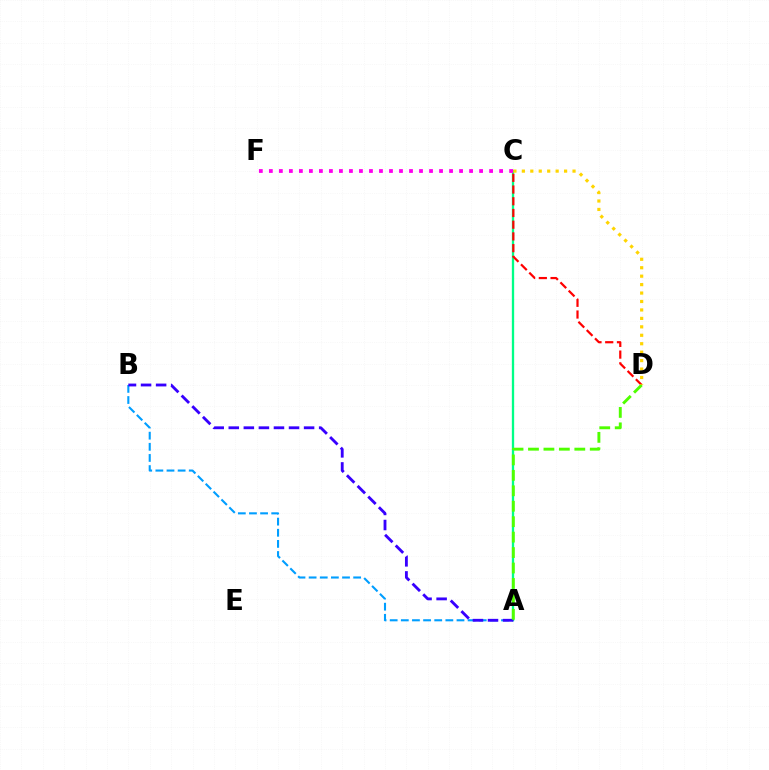{('A', 'C'): [{'color': '#00ff86', 'line_style': 'solid', 'thickness': 1.67}], ('C', 'D'): [{'color': '#ff0000', 'line_style': 'dashed', 'thickness': 1.59}, {'color': '#ffd500', 'line_style': 'dotted', 'thickness': 2.29}], ('A', 'B'): [{'color': '#009eff', 'line_style': 'dashed', 'thickness': 1.51}, {'color': '#3700ff', 'line_style': 'dashed', 'thickness': 2.05}], ('A', 'D'): [{'color': '#4fff00', 'line_style': 'dashed', 'thickness': 2.1}], ('C', 'F'): [{'color': '#ff00ed', 'line_style': 'dotted', 'thickness': 2.72}]}